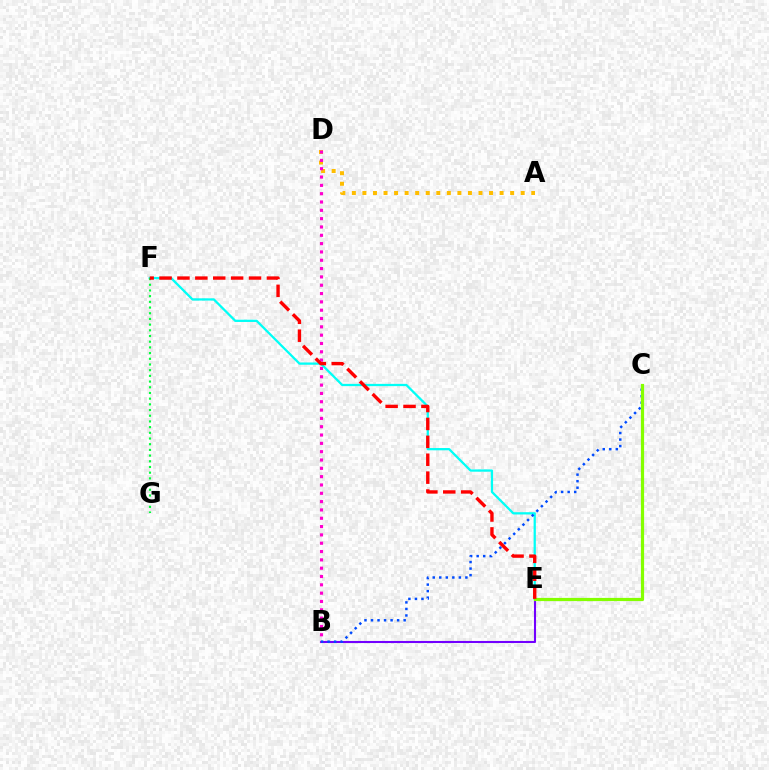{('A', 'D'): [{'color': '#ffbd00', 'line_style': 'dotted', 'thickness': 2.87}], ('B', 'E'): [{'color': '#7200ff', 'line_style': 'solid', 'thickness': 1.5}], ('B', 'D'): [{'color': '#ff00cf', 'line_style': 'dotted', 'thickness': 2.26}], ('E', 'F'): [{'color': '#00fff6', 'line_style': 'solid', 'thickness': 1.63}, {'color': '#ff0000', 'line_style': 'dashed', 'thickness': 2.43}], ('F', 'G'): [{'color': '#00ff39', 'line_style': 'dotted', 'thickness': 1.55}], ('B', 'C'): [{'color': '#004bff', 'line_style': 'dotted', 'thickness': 1.77}], ('C', 'E'): [{'color': '#84ff00', 'line_style': 'solid', 'thickness': 2.3}]}